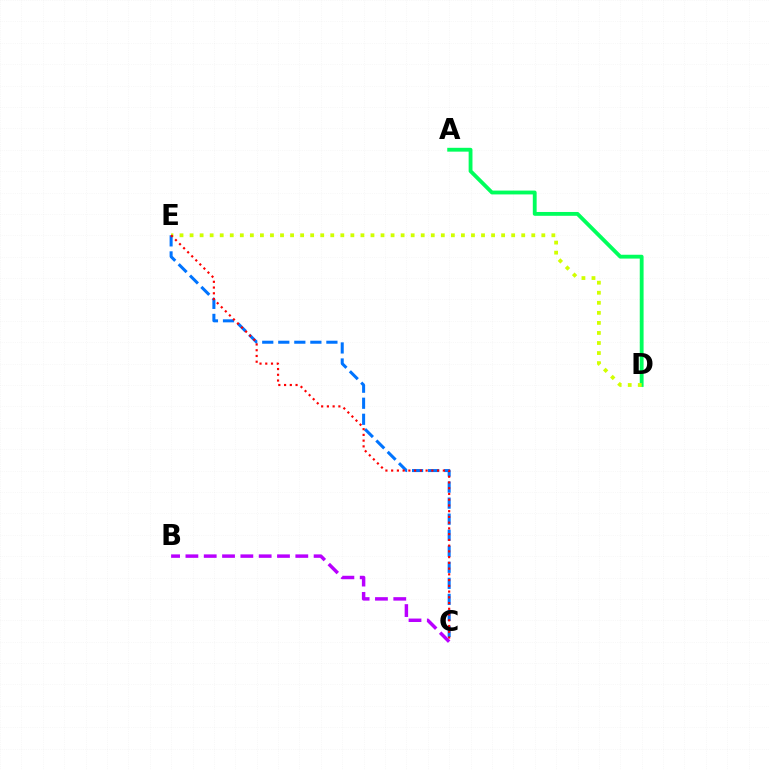{('A', 'D'): [{'color': '#00ff5c', 'line_style': 'solid', 'thickness': 2.76}], ('D', 'E'): [{'color': '#d1ff00', 'line_style': 'dotted', 'thickness': 2.73}], ('C', 'E'): [{'color': '#0074ff', 'line_style': 'dashed', 'thickness': 2.18}, {'color': '#ff0000', 'line_style': 'dotted', 'thickness': 1.56}], ('B', 'C'): [{'color': '#b900ff', 'line_style': 'dashed', 'thickness': 2.49}]}